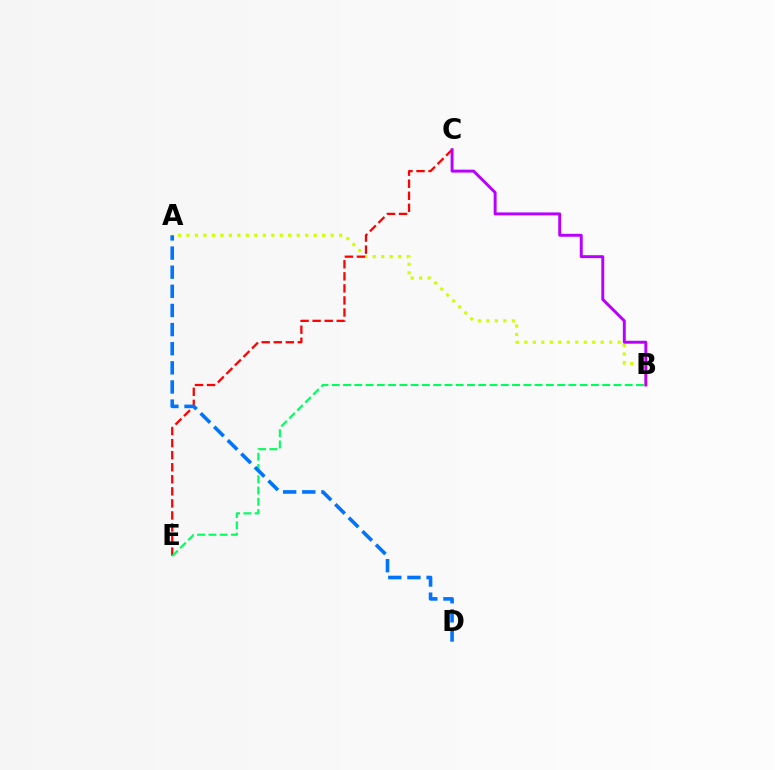{('A', 'B'): [{'color': '#d1ff00', 'line_style': 'dotted', 'thickness': 2.3}], ('C', 'E'): [{'color': '#ff0000', 'line_style': 'dashed', 'thickness': 1.64}], ('B', 'C'): [{'color': '#b900ff', 'line_style': 'solid', 'thickness': 2.12}], ('B', 'E'): [{'color': '#00ff5c', 'line_style': 'dashed', 'thickness': 1.53}], ('A', 'D'): [{'color': '#0074ff', 'line_style': 'dashed', 'thickness': 2.6}]}